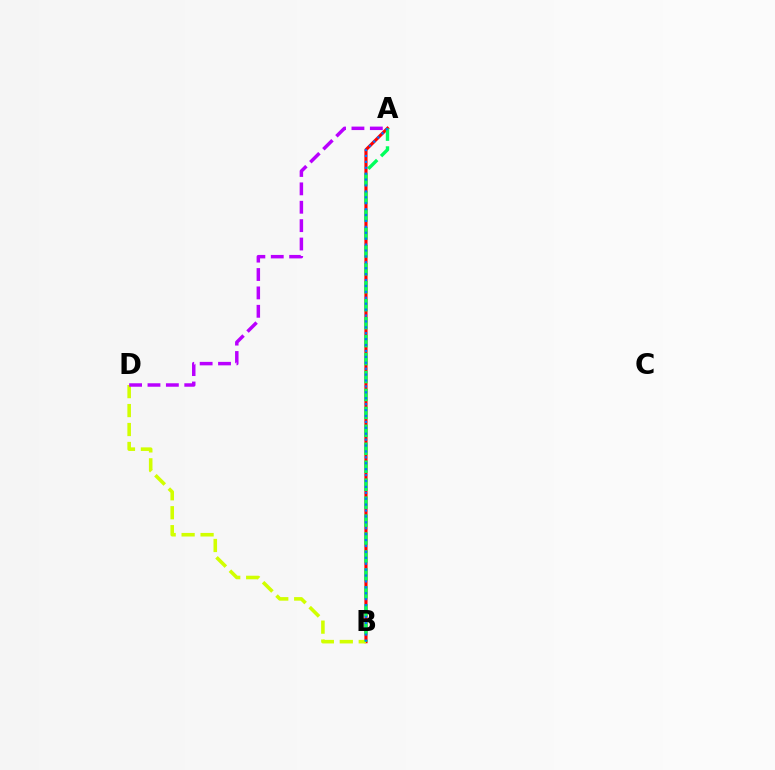{('A', 'B'): [{'color': '#ff0000', 'line_style': 'solid', 'thickness': 2.26}, {'color': '#00ff5c', 'line_style': 'dashed', 'thickness': 2.44}, {'color': '#0074ff', 'line_style': 'dotted', 'thickness': 1.61}], ('B', 'D'): [{'color': '#d1ff00', 'line_style': 'dashed', 'thickness': 2.57}], ('A', 'D'): [{'color': '#b900ff', 'line_style': 'dashed', 'thickness': 2.5}]}